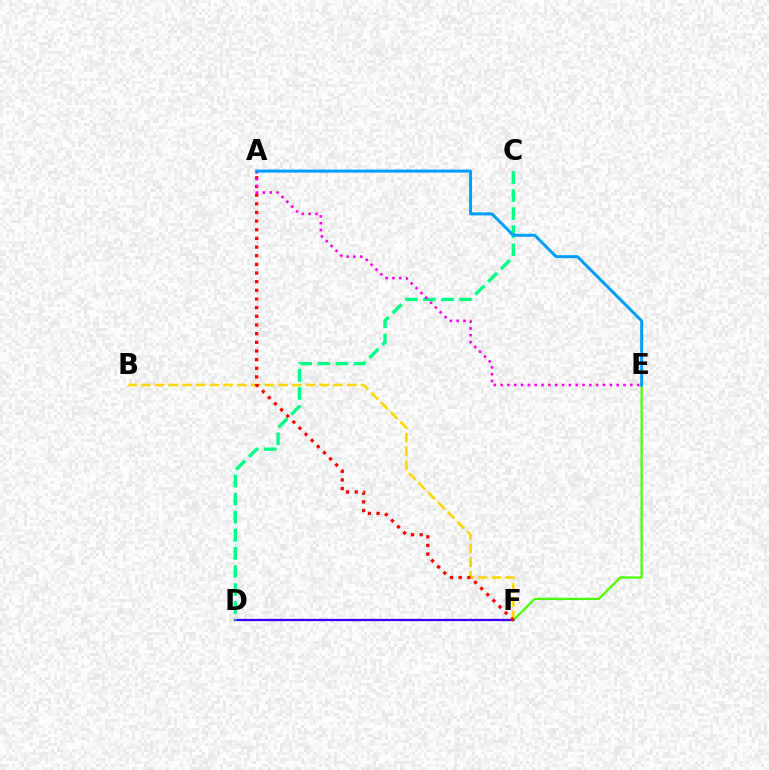{('B', 'F'): [{'color': '#ffd500', 'line_style': 'dashed', 'thickness': 1.86}], ('E', 'F'): [{'color': '#4fff00', 'line_style': 'solid', 'thickness': 1.67}], ('D', 'F'): [{'color': '#3700ff', 'line_style': 'solid', 'thickness': 1.64}], ('C', 'D'): [{'color': '#00ff86', 'line_style': 'dashed', 'thickness': 2.46}], ('A', 'F'): [{'color': '#ff0000', 'line_style': 'dotted', 'thickness': 2.35}], ('A', 'E'): [{'color': '#ff00ed', 'line_style': 'dotted', 'thickness': 1.86}, {'color': '#009eff', 'line_style': 'solid', 'thickness': 2.17}]}